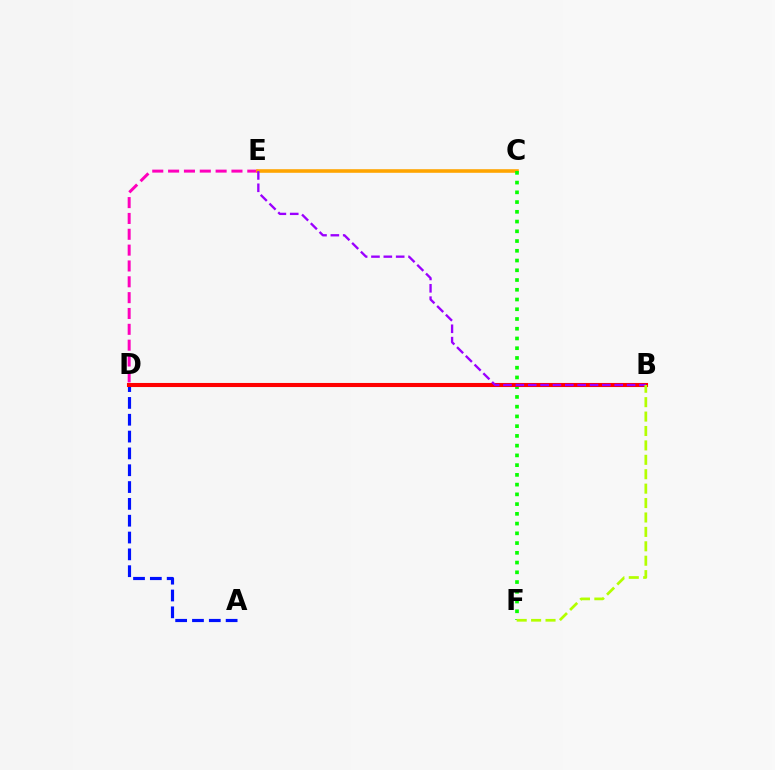{('B', 'D'): [{'color': '#00ff9d', 'line_style': 'solid', 'thickness': 2.62}, {'color': '#00b5ff', 'line_style': 'solid', 'thickness': 1.54}, {'color': '#ff0000', 'line_style': 'solid', 'thickness': 2.93}], ('A', 'D'): [{'color': '#0010ff', 'line_style': 'dashed', 'thickness': 2.29}], ('D', 'E'): [{'color': '#ff00bd', 'line_style': 'dashed', 'thickness': 2.15}], ('C', 'E'): [{'color': '#ffa500', 'line_style': 'solid', 'thickness': 2.58}], ('C', 'F'): [{'color': '#08ff00', 'line_style': 'dotted', 'thickness': 2.65}], ('B', 'E'): [{'color': '#9b00ff', 'line_style': 'dashed', 'thickness': 1.68}], ('B', 'F'): [{'color': '#b3ff00', 'line_style': 'dashed', 'thickness': 1.96}]}